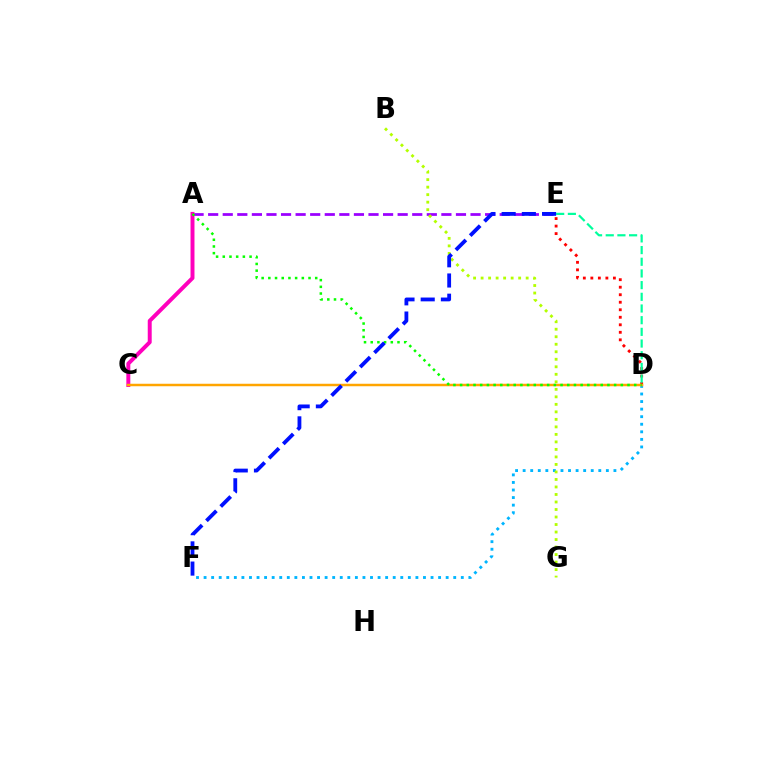{('D', 'F'): [{'color': '#00b5ff', 'line_style': 'dotted', 'thickness': 2.06}], ('A', 'E'): [{'color': '#9b00ff', 'line_style': 'dashed', 'thickness': 1.98}], ('D', 'E'): [{'color': '#ff0000', 'line_style': 'dotted', 'thickness': 2.04}, {'color': '#00ff9d', 'line_style': 'dashed', 'thickness': 1.59}], ('A', 'C'): [{'color': '#ff00bd', 'line_style': 'solid', 'thickness': 2.85}], ('C', 'D'): [{'color': '#ffa500', 'line_style': 'solid', 'thickness': 1.79}], ('A', 'D'): [{'color': '#08ff00', 'line_style': 'dotted', 'thickness': 1.82}], ('B', 'G'): [{'color': '#b3ff00', 'line_style': 'dotted', 'thickness': 2.04}], ('E', 'F'): [{'color': '#0010ff', 'line_style': 'dashed', 'thickness': 2.74}]}